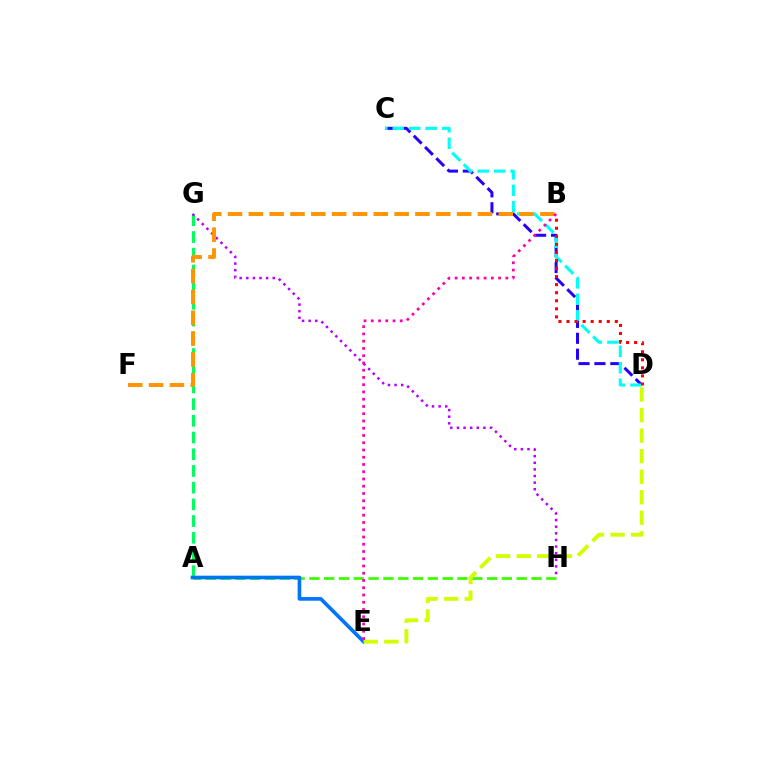{('C', 'D'): [{'color': '#2500ff', 'line_style': 'dashed', 'thickness': 2.16}, {'color': '#00fff6', 'line_style': 'dashed', 'thickness': 2.24}], ('A', 'H'): [{'color': '#3dff00', 'line_style': 'dashed', 'thickness': 2.01}], ('A', 'G'): [{'color': '#00ff5c', 'line_style': 'dashed', 'thickness': 2.27}], ('A', 'E'): [{'color': '#0074ff', 'line_style': 'solid', 'thickness': 2.63}], ('B', 'D'): [{'color': '#ff0000', 'line_style': 'dotted', 'thickness': 2.19}], ('D', 'E'): [{'color': '#d1ff00', 'line_style': 'dashed', 'thickness': 2.79}], ('G', 'H'): [{'color': '#b900ff', 'line_style': 'dotted', 'thickness': 1.8}], ('B', 'F'): [{'color': '#ff9400', 'line_style': 'dashed', 'thickness': 2.83}], ('B', 'E'): [{'color': '#ff00ac', 'line_style': 'dotted', 'thickness': 1.97}]}